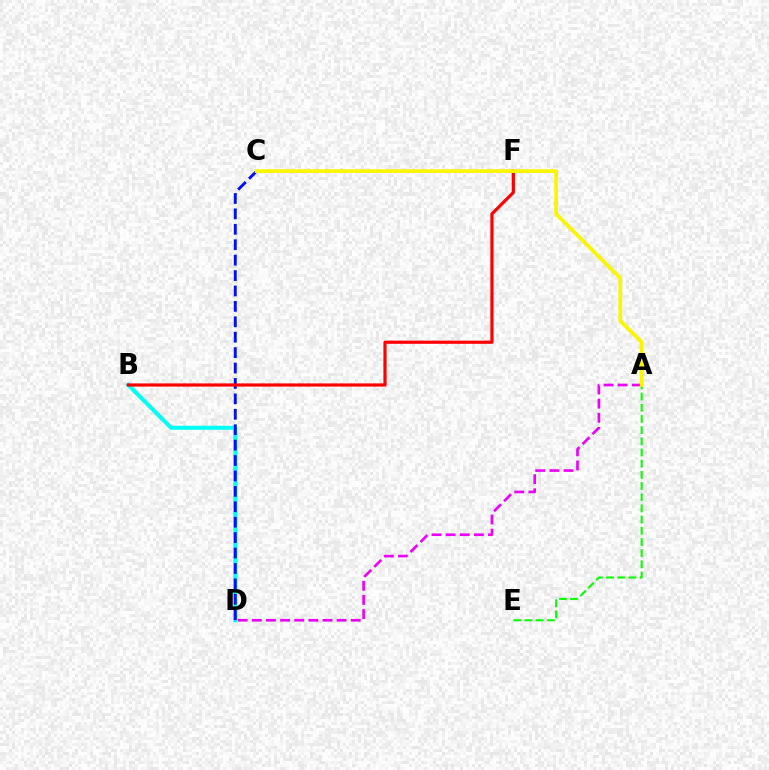{('B', 'D'): [{'color': '#00fff6', 'line_style': 'solid', 'thickness': 2.88}], ('A', 'E'): [{'color': '#08ff00', 'line_style': 'dashed', 'thickness': 1.52}], ('A', 'D'): [{'color': '#ee00ff', 'line_style': 'dashed', 'thickness': 1.92}], ('C', 'D'): [{'color': '#0010ff', 'line_style': 'dashed', 'thickness': 2.09}], ('B', 'F'): [{'color': '#ff0000', 'line_style': 'solid', 'thickness': 2.29}], ('A', 'C'): [{'color': '#fcf500', 'line_style': 'solid', 'thickness': 2.69}]}